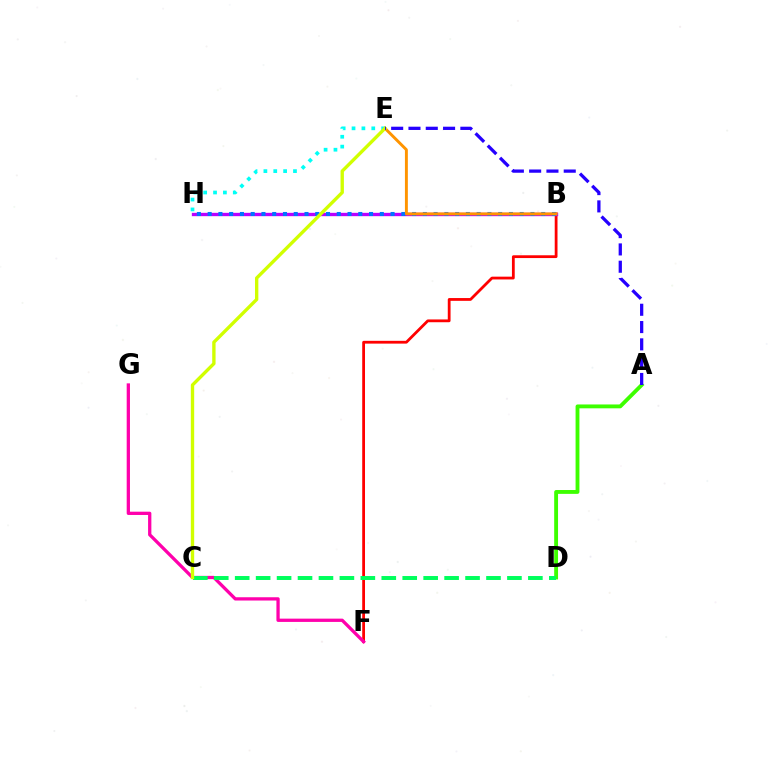{('E', 'H'): [{'color': '#00fff6', 'line_style': 'dotted', 'thickness': 2.68}], ('B', 'F'): [{'color': '#ff0000', 'line_style': 'solid', 'thickness': 2.01}], ('B', 'H'): [{'color': '#b900ff', 'line_style': 'solid', 'thickness': 2.4}, {'color': '#0074ff', 'line_style': 'dotted', 'thickness': 2.92}], ('A', 'D'): [{'color': '#3dff00', 'line_style': 'solid', 'thickness': 2.78}], ('F', 'G'): [{'color': '#ff00ac', 'line_style': 'solid', 'thickness': 2.36}], ('C', 'D'): [{'color': '#00ff5c', 'line_style': 'dashed', 'thickness': 2.84}], ('B', 'E'): [{'color': '#ff9400', 'line_style': 'solid', 'thickness': 2.1}], ('C', 'E'): [{'color': '#d1ff00', 'line_style': 'solid', 'thickness': 2.42}], ('A', 'E'): [{'color': '#2500ff', 'line_style': 'dashed', 'thickness': 2.35}]}